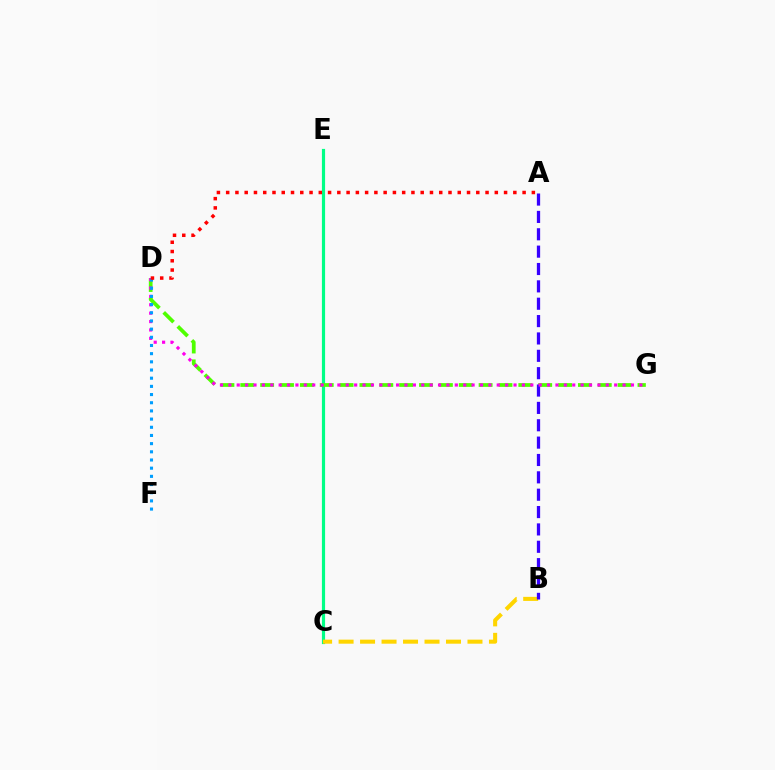{('C', 'E'): [{'color': '#00ff86', 'line_style': 'solid', 'thickness': 2.29}], ('B', 'C'): [{'color': '#ffd500', 'line_style': 'dashed', 'thickness': 2.92}], ('D', 'G'): [{'color': '#4fff00', 'line_style': 'dashed', 'thickness': 2.7}, {'color': '#ff00ed', 'line_style': 'dotted', 'thickness': 2.28}], ('A', 'B'): [{'color': '#3700ff', 'line_style': 'dashed', 'thickness': 2.36}], ('D', 'F'): [{'color': '#009eff', 'line_style': 'dotted', 'thickness': 2.22}], ('A', 'D'): [{'color': '#ff0000', 'line_style': 'dotted', 'thickness': 2.52}]}